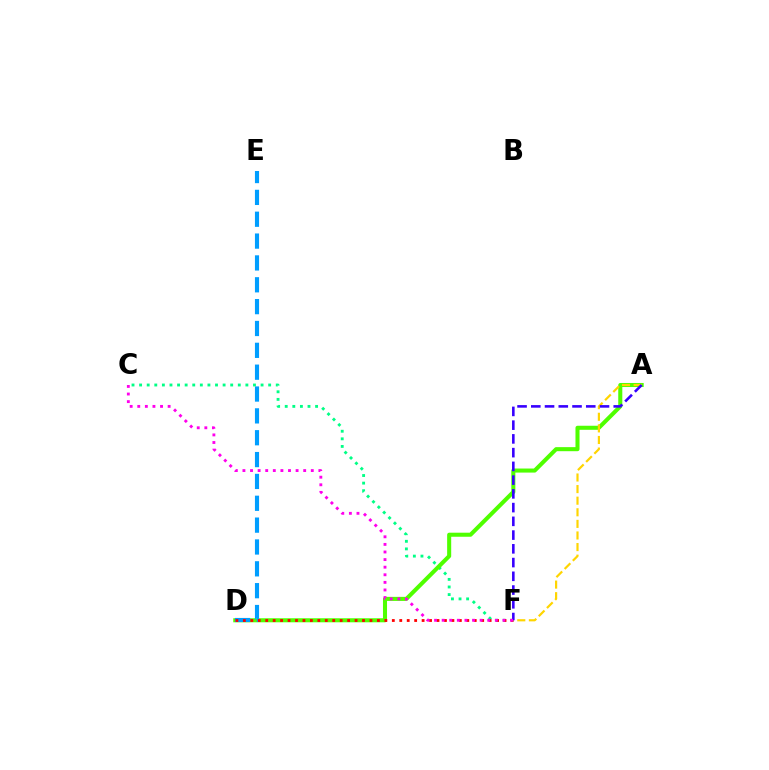{('C', 'F'): [{'color': '#00ff86', 'line_style': 'dotted', 'thickness': 2.06}, {'color': '#ff00ed', 'line_style': 'dotted', 'thickness': 2.06}], ('A', 'D'): [{'color': '#4fff00', 'line_style': 'solid', 'thickness': 2.92}], ('D', 'E'): [{'color': '#009eff', 'line_style': 'dashed', 'thickness': 2.97}], ('A', 'F'): [{'color': '#ffd500', 'line_style': 'dashed', 'thickness': 1.58}, {'color': '#3700ff', 'line_style': 'dashed', 'thickness': 1.87}], ('D', 'F'): [{'color': '#ff0000', 'line_style': 'dotted', 'thickness': 2.02}]}